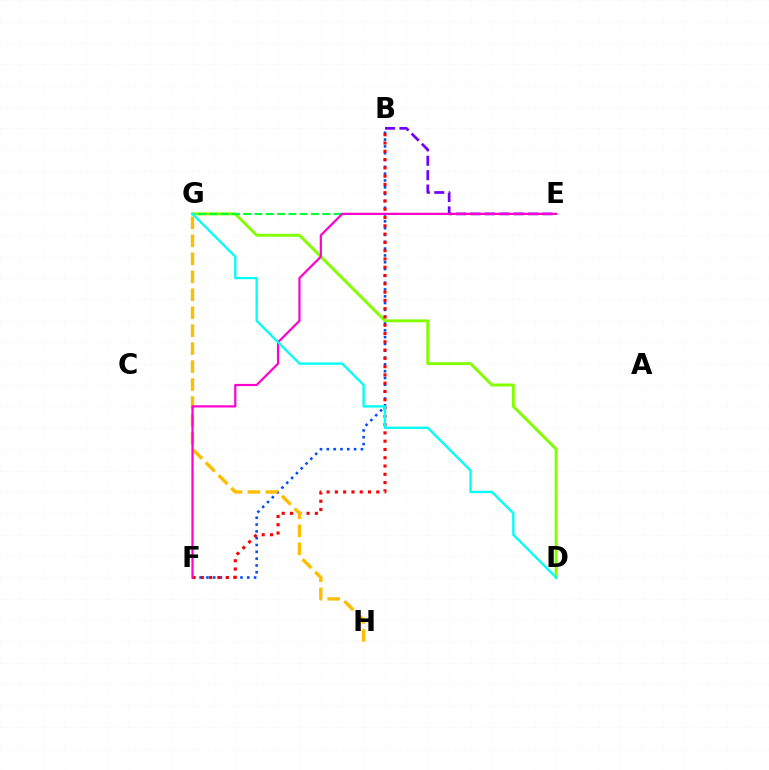{('D', 'G'): [{'color': '#84ff00', 'line_style': 'solid', 'thickness': 2.12}, {'color': '#00fff6', 'line_style': 'solid', 'thickness': 1.68}], ('B', 'E'): [{'color': '#7200ff', 'line_style': 'dashed', 'thickness': 1.96}], ('E', 'G'): [{'color': '#00ff39', 'line_style': 'dashed', 'thickness': 1.53}], ('B', 'F'): [{'color': '#004bff', 'line_style': 'dotted', 'thickness': 1.85}, {'color': '#ff0000', 'line_style': 'dotted', 'thickness': 2.25}], ('G', 'H'): [{'color': '#ffbd00', 'line_style': 'dashed', 'thickness': 2.44}], ('E', 'F'): [{'color': '#ff00cf', 'line_style': 'solid', 'thickness': 1.59}]}